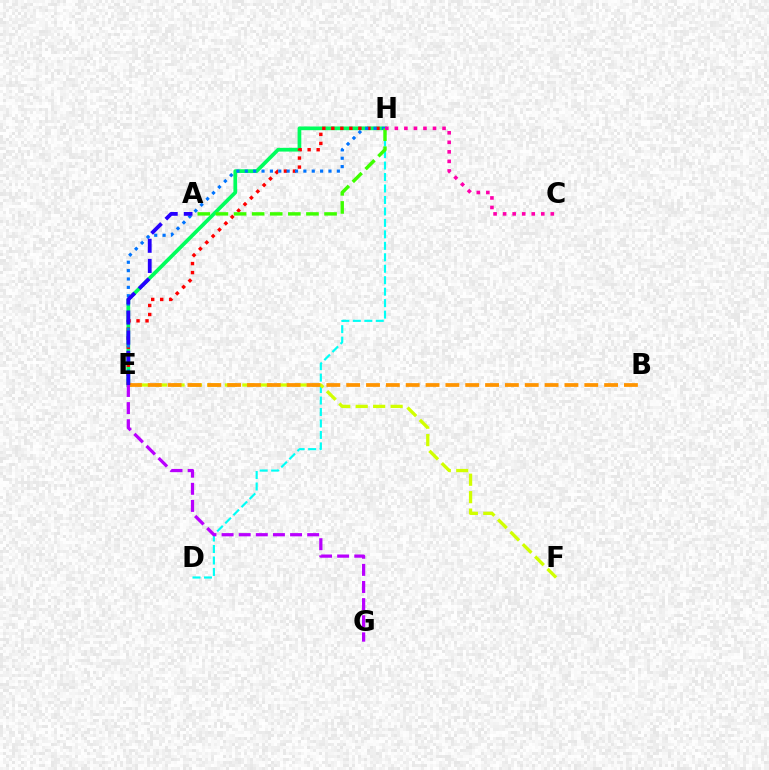{('D', 'H'): [{'color': '#00fff6', 'line_style': 'dashed', 'thickness': 1.56}], ('E', 'H'): [{'color': '#00ff5c', 'line_style': 'solid', 'thickness': 2.67}, {'color': '#ff0000', 'line_style': 'dotted', 'thickness': 2.45}, {'color': '#0074ff', 'line_style': 'dotted', 'thickness': 2.27}], ('E', 'F'): [{'color': '#d1ff00', 'line_style': 'dashed', 'thickness': 2.37}], ('B', 'E'): [{'color': '#ff9400', 'line_style': 'dashed', 'thickness': 2.7}], ('A', 'E'): [{'color': '#2500ff', 'line_style': 'dashed', 'thickness': 2.74}], ('E', 'G'): [{'color': '#b900ff', 'line_style': 'dashed', 'thickness': 2.33}], ('A', 'H'): [{'color': '#3dff00', 'line_style': 'dashed', 'thickness': 2.46}], ('C', 'H'): [{'color': '#ff00ac', 'line_style': 'dotted', 'thickness': 2.59}]}